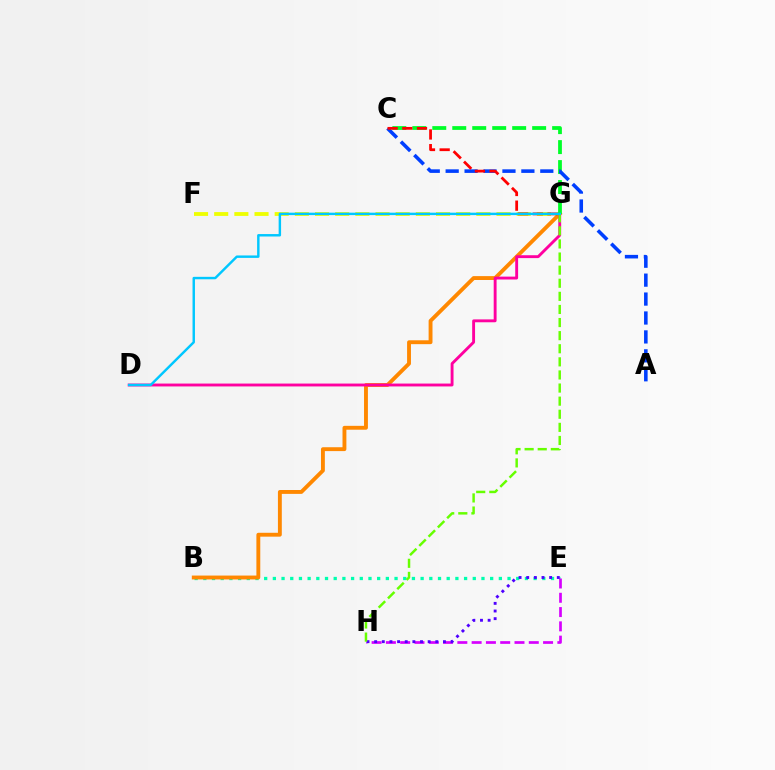{('F', 'G'): [{'color': '#eeff00', 'line_style': 'dashed', 'thickness': 2.74}], ('B', 'E'): [{'color': '#00ffaf', 'line_style': 'dotted', 'thickness': 2.36}], ('B', 'G'): [{'color': '#ff8800', 'line_style': 'solid', 'thickness': 2.79}], ('E', 'H'): [{'color': '#d600ff', 'line_style': 'dashed', 'thickness': 1.94}, {'color': '#4f00ff', 'line_style': 'dotted', 'thickness': 2.08}], ('D', 'G'): [{'color': '#ff00a0', 'line_style': 'solid', 'thickness': 2.07}, {'color': '#00c7ff', 'line_style': 'solid', 'thickness': 1.75}], ('C', 'G'): [{'color': '#00ff27', 'line_style': 'dashed', 'thickness': 2.71}, {'color': '#ff0000', 'line_style': 'dashed', 'thickness': 2.0}], ('A', 'C'): [{'color': '#003fff', 'line_style': 'dashed', 'thickness': 2.57}], ('G', 'H'): [{'color': '#66ff00', 'line_style': 'dashed', 'thickness': 1.78}]}